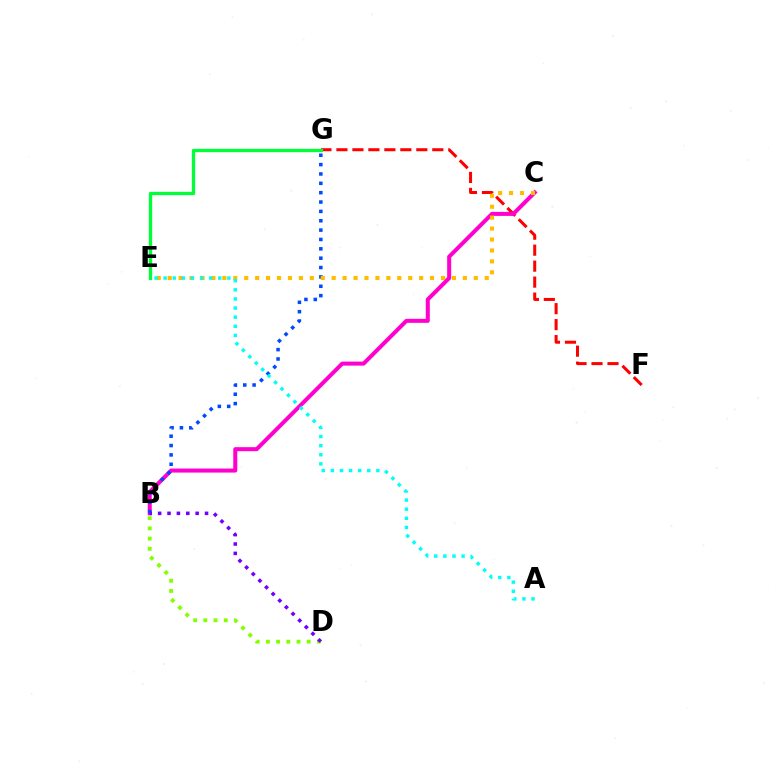{('F', 'G'): [{'color': '#ff0000', 'line_style': 'dashed', 'thickness': 2.17}], ('B', 'D'): [{'color': '#84ff00', 'line_style': 'dotted', 'thickness': 2.77}, {'color': '#7200ff', 'line_style': 'dotted', 'thickness': 2.55}], ('B', 'C'): [{'color': '#ff00cf', 'line_style': 'solid', 'thickness': 2.89}], ('B', 'G'): [{'color': '#004bff', 'line_style': 'dotted', 'thickness': 2.54}], ('E', 'G'): [{'color': '#00ff39', 'line_style': 'solid', 'thickness': 2.38}], ('C', 'E'): [{'color': '#ffbd00', 'line_style': 'dotted', 'thickness': 2.97}], ('A', 'E'): [{'color': '#00fff6', 'line_style': 'dotted', 'thickness': 2.47}]}